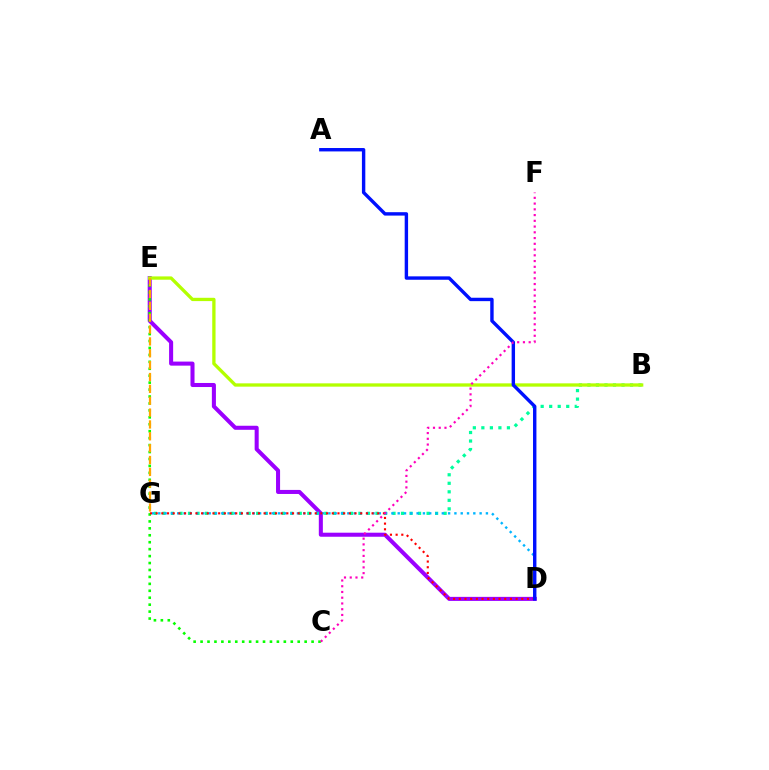{('D', 'E'): [{'color': '#9b00ff', 'line_style': 'solid', 'thickness': 2.91}], ('B', 'G'): [{'color': '#00ff9d', 'line_style': 'dotted', 'thickness': 2.31}], ('C', 'E'): [{'color': '#08ff00', 'line_style': 'dotted', 'thickness': 1.89}], ('B', 'E'): [{'color': '#b3ff00', 'line_style': 'solid', 'thickness': 2.38}], ('D', 'G'): [{'color': '#00b5ff', 'line_style': 'dotted', 'thickness': 1.71}, {'color': '#ff0000', 'line_style': 'dotted', 'thickness': 1.54}], ('A', 'D'): [{'color': '#0010ff', 'line_style': 'solid', 'thickness': 2.45}], ('E', 'G'): [{'color': '#ffa500', 'line_style': 'dashed', 'thickness': 1.61}], ('C', 'F'): [{'color': '#ff00bd', 'line_style': 'dotted', 'thickness': 1.56}]}